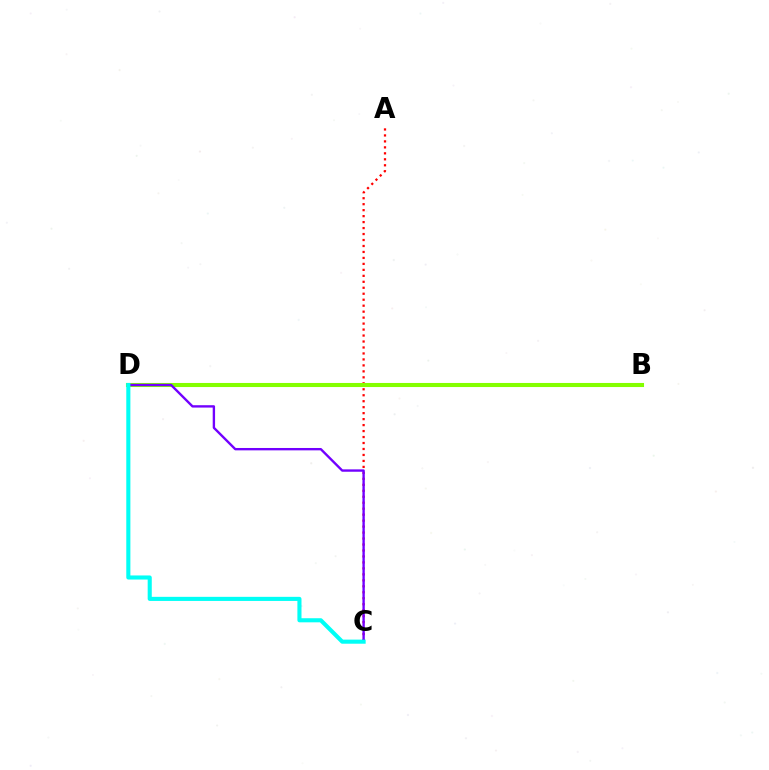{('A', 'C'): [{'color': '#ff0000', 'line_style': 'dotted', 'thickness': 1.62}], ('B', 'D'): [{'color': '#84ff00', 'line_style': 'solid', 'thickness': 2.94}], ('C', 'D'): [{'color': '#7200ff', 'line_style': 'solid', 'thickness': 1.71}, {'color': '#00fff6', 'line_style': 'solid', 'thickness': 2.95}]}